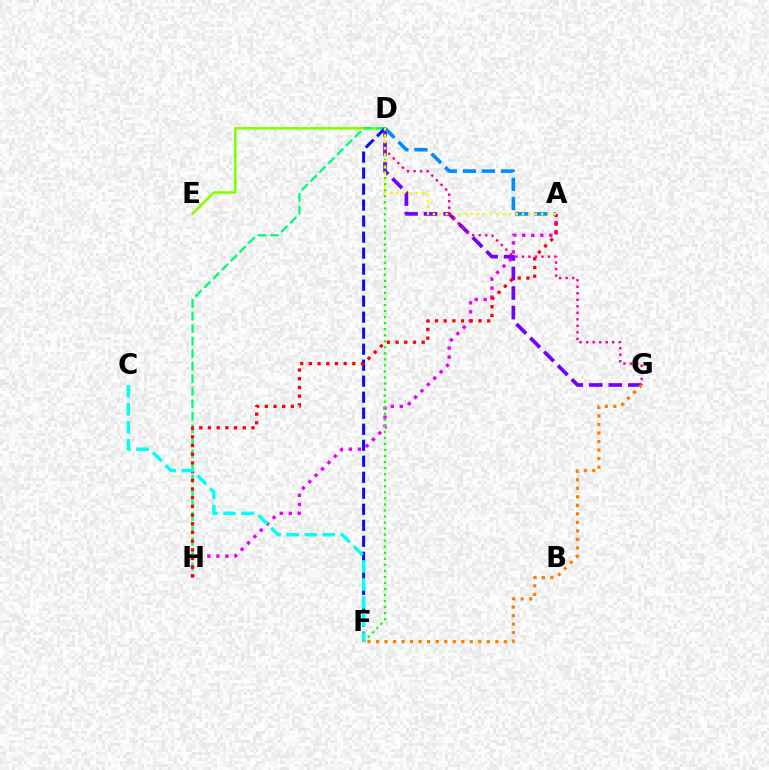{('D', 'E'): [{'color': '#84ff00', 'line_style': 'solid', 'thickness': 1.85}], ('A', 'H'): [{'color': '#ee00ff', 'line_style': 'dotted', 'thickness': 2.45}, {'color': '#ff0000', 'line_style': 'dotted', 'thickness': 2.36}], ('D', 'H'): [{'color': '#00ff74', 'line_style': 'dashed', 'thickness': 1.7}], ('D', 'G'): [{'color': '#7200ff', 'line_style': 'dashed', 'thickness': 2.66}, {'color': '#ff0094', 'line_style': 'dotted', 'thickness': 1.77}], ('F', 'G'): [{'color': '#ff7c00', 'line_style': 'dotted', 'thickness': 2.31}], ('D', 'F'): [{'color': '#0010ff', 'line_style': 'dashed', 'thickness': 2.17}, {'color': '#08ff00', 'line_style': 'dotted', 'thickness': 1.64}], ('A', 'D'): [{'color': '#008cff', 'line_style': 'dashed', 'thickness': 2.59}, {'color': '#fcf500', 'line_style': 'dotted', 'thickness': 1.73}], ('C', 'F'): [{'color': '#00fff6', 'line_style': 'dashed', 'thickness': 2.45}]}